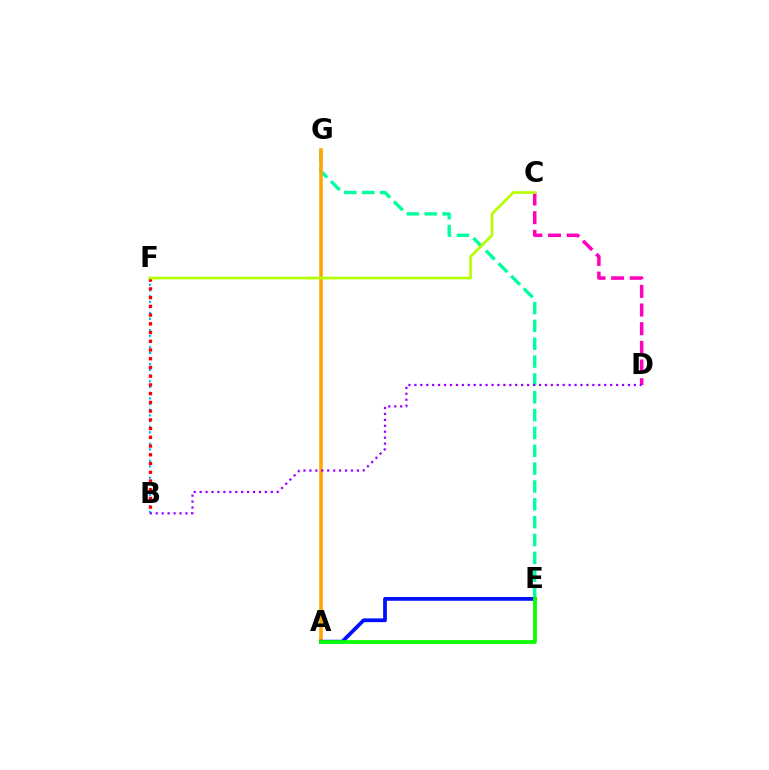{('E', 'G'): [{'color': '#00ff9d', 'line_style': 'dashed', 'thickness': 2.42}], ('A', 'G'): [{'color': '#ffa500', 'line_style': 'solid', 'thickness': 2.55}], ('A', 'E'): [{'color': '#0010ff', 'line_style': 'solid', 'thickness': 2.71}, {'color': '#08ff00', 'line_style': 'solid', 'thickness': 2.69}], ('C', 'D'): [{'color': '#ff00bd', 'line_style': 'dashed', 'thickness': 2.54}], ('B', 'F'): [{'color': '#00b5ff', 'line_style': 'dotted', 'thickness': 1.54}, {'color': '#ff0000', 'line_style': 'dotted', 'thickness': 2.37}], ('B', 'D'): [{'color': '#9b00ff', 'line_style': 'dotted', 'thickness': 1.61}], ('C', 'F'): [{'color': '#b3ff00', 'line_style': 'solid', 'thickness': 1.95}]}